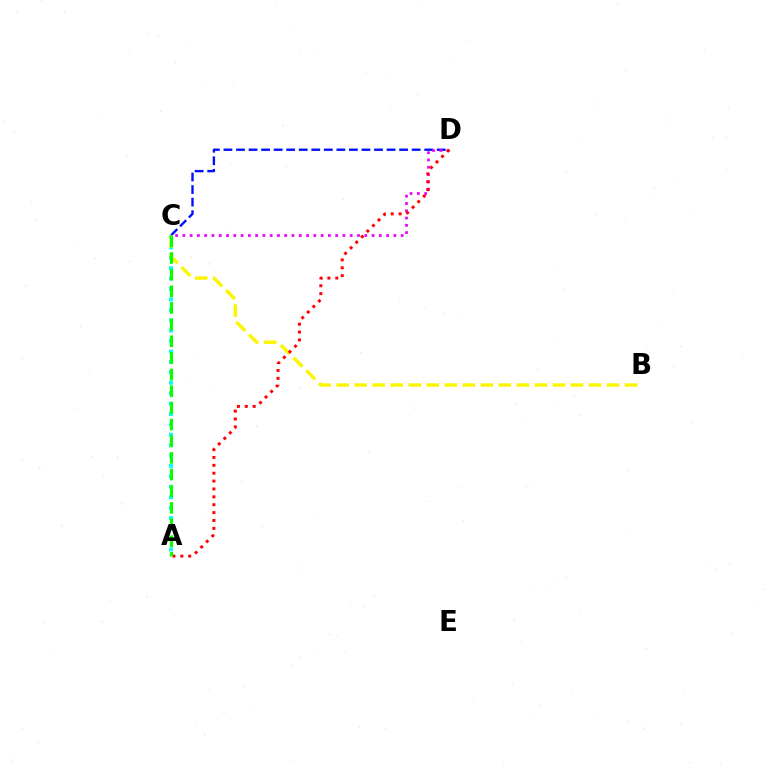{('A', 'C'): [{'color': '#00fff6', 'line_style': 'dotted', 'thickness': 2.83}, {'color': '#08ff00', 'line_style': 'dashed', 'thickness': 2.26}], ('C', 'D'): [{'color': '#0010ff', 'line_style': 'dashed', 'thickness': 1.7}, {'color': '#ee00ff', 'line_style': 'dotted', 'thickness': 1.98}], ('B', 'C'): [{'color': '#fcf500', 'line_style': 'dashed', 'thickness': 2.45}], ('A', 'D'): [{'color': '#ff0000', 'line_style': 'dotted', 'thickness': 2.14}]}